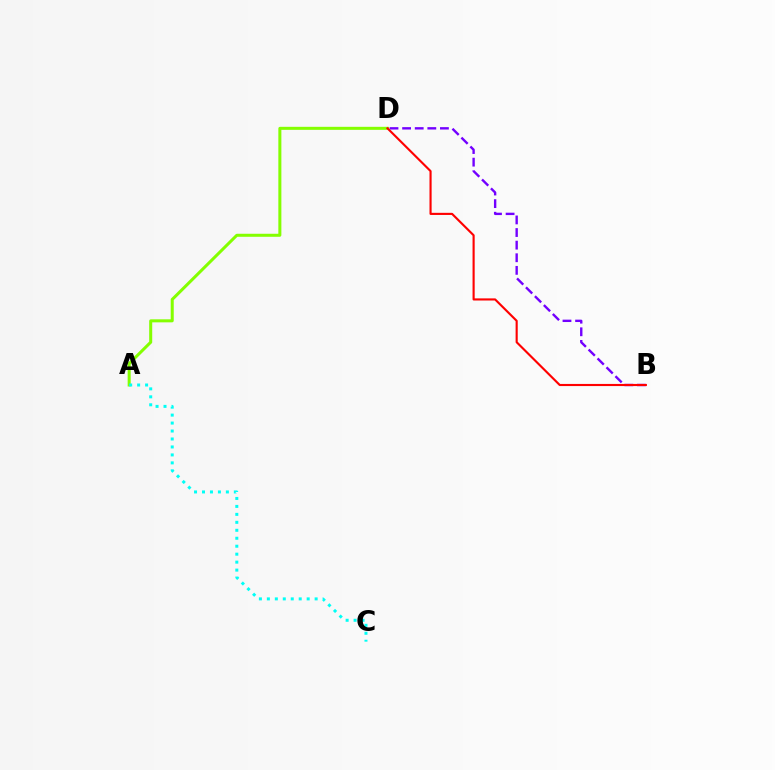{('B', 'D'): [{'color': '#7200ff', 'line_style': 'dashed', 'thickness': 1.71}, {'color': '#ff0000', 'line_style': 'solid', 'thickness': 1.53}], ('A', 'D'): [{'color': '#84ff00', 'line_style': 'solid', 'thickness': 2.18}], ('A', 'C'): [{'color': '#00fff6', 'line_style': 'dotted', 'thickness': 2.16}]}